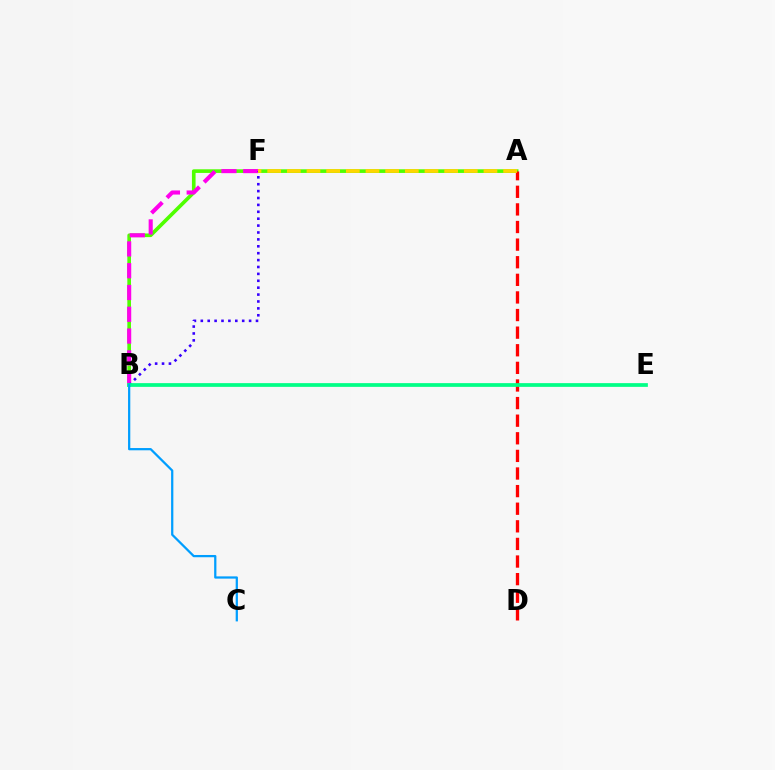{('A', 'B'): [{'color': '#4fff00', 'line_style': 'solid', 'thickness': 2.62}], ('A', 'D'): [{'color': '#ff0000', 'line_style': 'dashed', 'thickness': 2.39}], ('B', 'F'): [{'color': '#ff00ed', 'line_style': 'dashed', 'thickness': 2.96}, {'color': '#3700ff', 'line_style': 'dotted', 'thickness': 1.87}], ('A', 'F'): [{'color': '#ffd500', 'line_style': 'dashed', 'thickness': 2.67}], ('B', 'E'): [{'color': '#00ff86', 'line_style': 'solid', 'thickness': 2.68}], ('B', 'C'): [{'color': '#009eff', 'line_style': 'solid', 'thickness': 1.62}]}